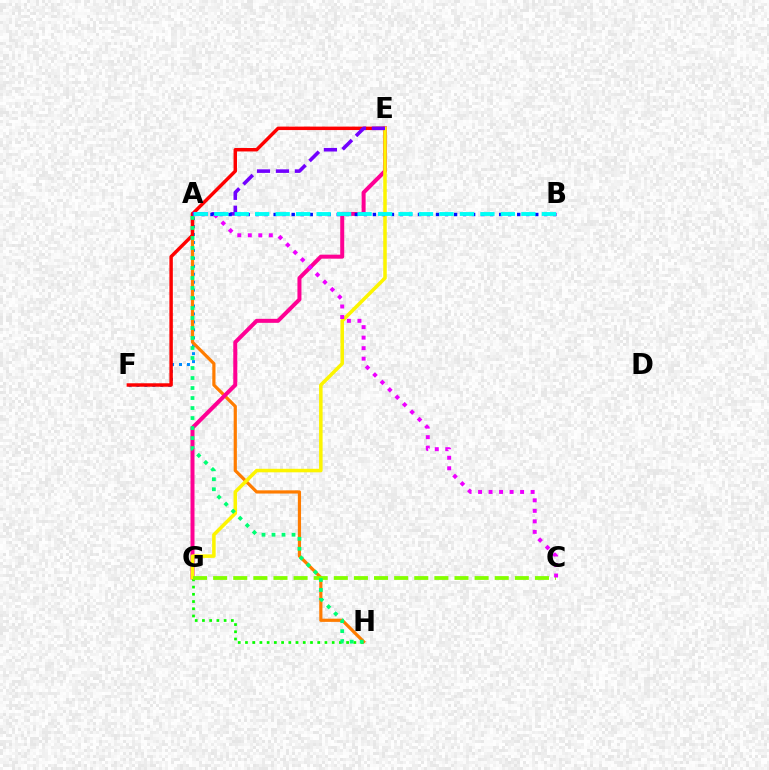{('A', 'F'): [{'color': '#008cff', 'line_style': 'dotted', 'thickness': 2.16}], ('A', 'H'): [{'color': '#ff7c00', 'line_style': 'solid', 'thickness': 2.3}, {'color': '#00ff74', 'line_style': 'dotted', 'thickness': 2.72}], ('E', 'F'): [{'color': '#ff0000', 'line_style': 'solid', 'thickness': 2.49}], ('E', 'G'): [{'color': '#ff0094', 'line_style': 'solid', 'thickness': 2.88}, {'color': '#fcf500', 'line_style': 'solid', 'thickness': 2.54}], ('G', 'H'): [{'color': '#08ff00', 'line_style': 'dotted', 'thickness': 1.96}], ('A', 'E'): [{'color': '#7200ff', 'line_style': 'dashed', 'thickness': 2.57}], ('C', 'G'): [{'color': '#84ff00', 'line_style': 'dashed', 'thickness': 2.73}], ('A', 'B'): [{'color': '#0010ff', 'line_style': 'dotted', 'thickness': 2.45}, {'color': '#00fff6', 'line_style': 'dashed', 'thickness': 2.78}], ('A', 'C'): [{'color': '#ee00ff', 'line_style': 'dotted', 'thickness': 2.85}]}